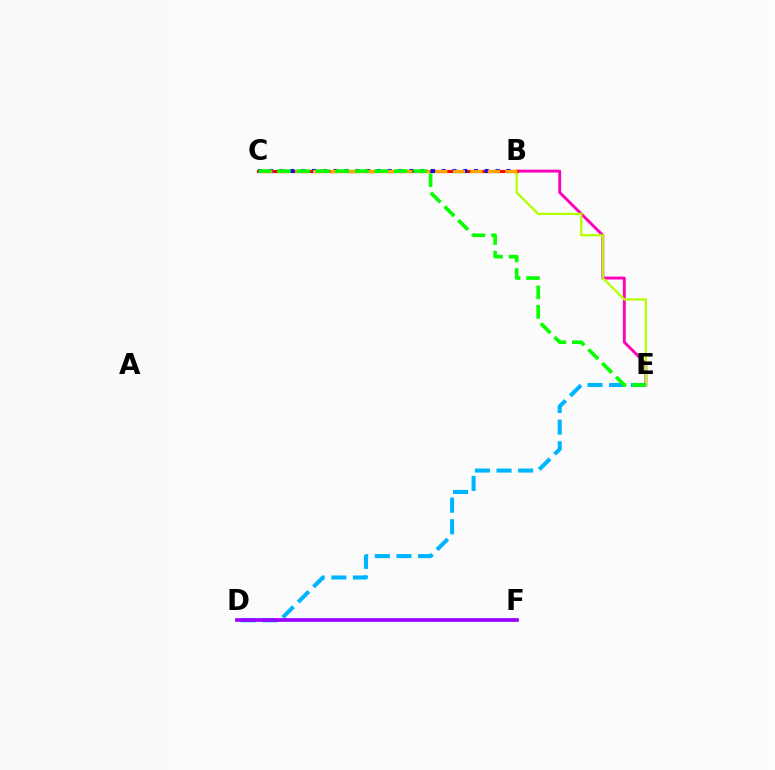{('D', 'F'): [{'color': '#00ff9d', 'line_style': 'solid', 'thickness': 1.72}, {'color': '#9b00ff', 'line_style': 'solid', 'thickness': 2.64}], ('B', 'E'): [{'color': '#ff00bd', 'line_style': 'solid', 'thickness': 2.09}, {'color': '#b3ff00', 'line_style': 'solid', 'thickness': 1.63}], ('B', 'C'): [{'color': '#ff0000', 'line_style': 'solid', 'thickness': 2.25}, {'color': '#0010ff', 'line_style': 'dotted', 'thickness': 2.93}, {'color': '#ffa500', 'line_style': 'dashed', 'thickness': 2.38}], ('D', 'E'): [{'color': '#00b5ff', 'line_style': 'dashed', 'thickness': 2.94}], ('C', 'E'): [{'color': '#08ff00', 'line_style': 'dashed', 'thickness': 2.64}]}